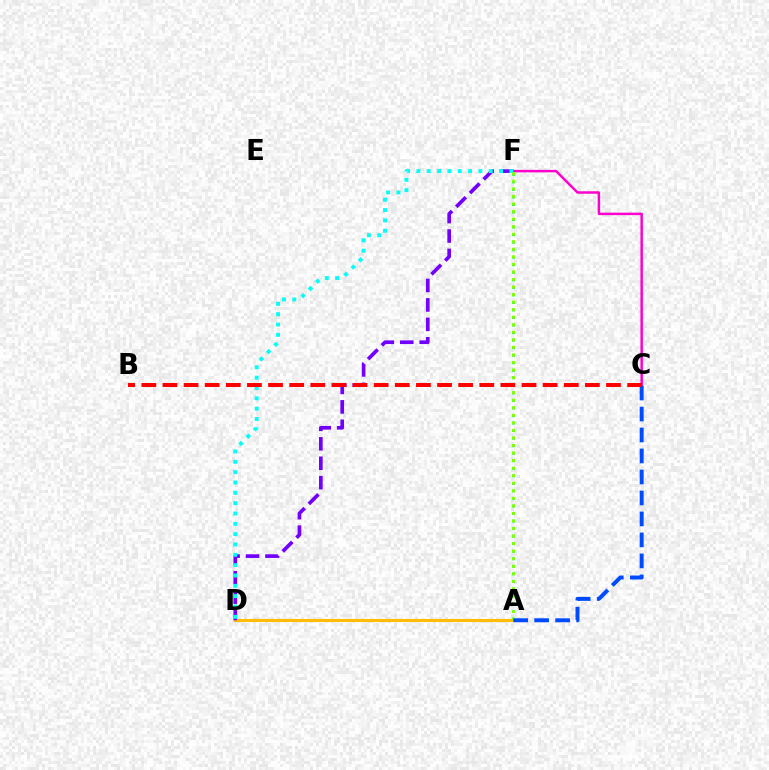{('A', 'F'): [{'color': '#00ff39', 'line_style': 'dotted', 'thickness': 2.05}, {'color': '#84ff00', 'line_style': 'dotted', 'thickness': 2.05}], ('A', 'D'): [{'color': '#ffbd00', 'line_style': 'solid', 'thickness': 2.21}], ('C', 'F'): [{'color': '#ff00cf', 'line_style': 'solid', 'thickness': 1.79}], ('D', 'F'): [{'color': '#7200ff', 'line_style': 'dashed', 'thickness': 2.64}, {'color': '#00fff6', 'line_style': 'dotted', 'thickness': 2.81}], ('A', 'C'): [{'color': '#004bff', 'line_style': 'dashed', 'thickness': 2.85}], ('B', 'C'): [{'color': '#ff0000', 'line_style': 'dashed', 'thickness': 2.87}]}